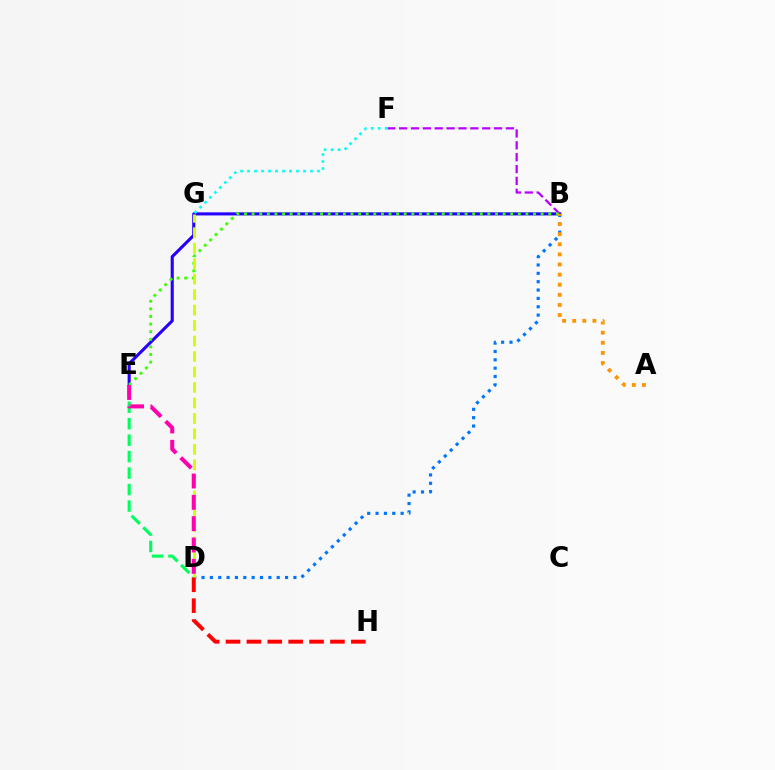{('B', 'E'): [{'color': '#2500ff', 'line_style': 'solid', 'thickness': 2.23}, {'color': '#3dff00', 'line_style': 'dotted', 'thickness': 2.07}], ('B', 'D'): [{'color': '#0074ff', 'line_style': 'dotted', 'thickness': 2.27}], ('B', 'F'): [{'color': '#b900ff', 'line_style': 'dashed', 'thickness': 1.61}], ('D', 'E'): [{'color': '#00ff5c', 'line_style': 'dashed', 'thickness': 2.24}, {'color': '#ff00ac', 'line_style': 'dashed', 'thickness': 2.9}], ('F', 'G'): [{'color': '#00fff6', 'line_style': 'dotted', 'thickness': 1.9}], ('D', 'G'): [{'color': '#d1ff00', 'line_style': 'dashed', 'thickness': 2.1}], ('D', 'H'): [{'color': '#ff0000', 'line_style': 'dashed', 'thickness': 2.84}], ('A', 'B'): [{'color': '#ff9400', 'line_style': 'dotted', 'thickness': 2.75}]}